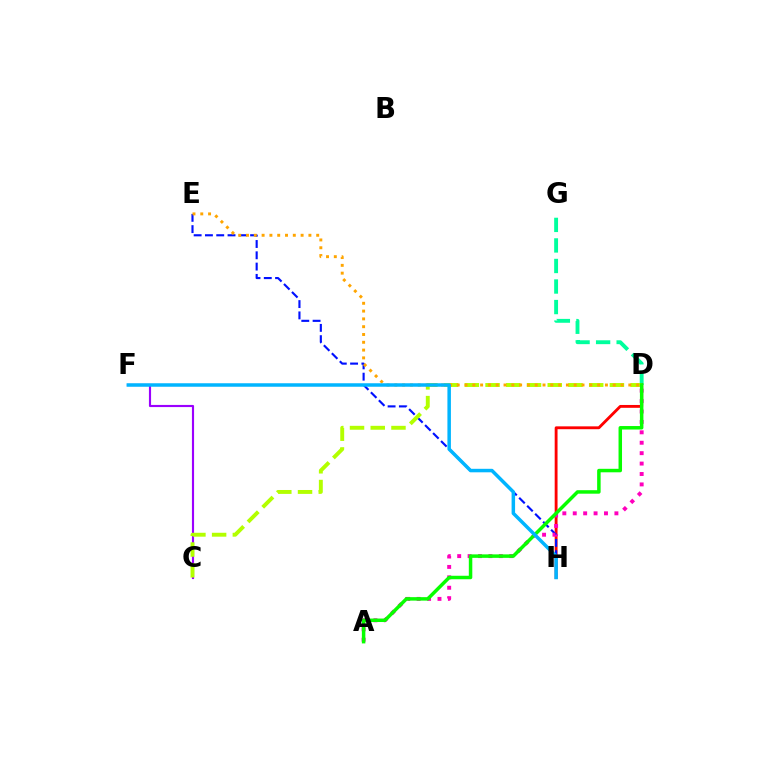{('C', 'F'): [{'color': '#9b00ff', 'line_style': 'solid', 'thickness': 1.54}], ('D', 'G'): [{'color': '#00ff9d', 'line_style': 'dashed', 'thickness': 2.79}], ('D', 'H'): [{'color': '#ff0000', 'line_style': 'solid', 'thickness': 2.05}], ('E', 'H'): [{'color': '#0010ff', 'line_style': 'dashed', 'thickness': 1.53}], ('C', 'D'): [{'color': '#b3ff00', 'line_style': 'dashed', 'thickness': 2.82}], ('D', 'E'): [{'color': '#ffa500', 'line_style': 'dotted', 'thickness': 2.12}], ('A', 'D'): [{'color': '#ff00bd', 'line_style': 'dotted', 'thickness': 2.83}, {'color': '#08ff00', 'line_style': 'solid', 'thickness': 2.51}], ('F', 'H'): [{'color': '#00b5ff', 'line_style': 'solid', 'thickness': 2.52}]}